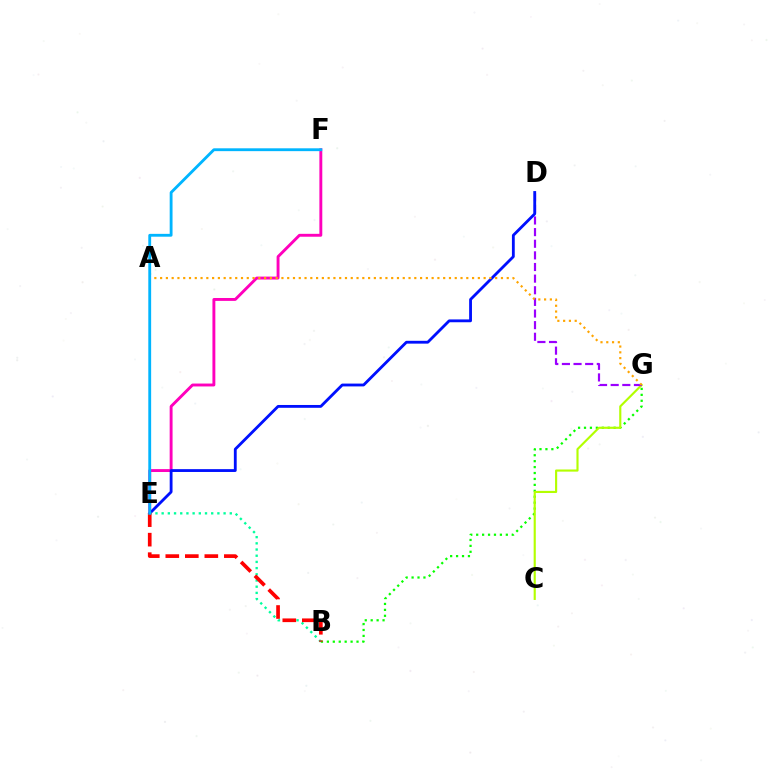{('E', 'F'): [{'color': '#ff00bd', 'line_style': 'solid', 'thickness': 2.09}, {'color': '#00b5ff', 'line_style': 'solid', 'thickness': 2.05}], ('B', 'G'): [{'color': '#08ff00', 'line_style': 'dotted', 'thickness': 1.61}], ('C', 'G'): [{'color': '#b3ff00', 'line_style': 'solid', 'thickness': 1.54}], ('D', 'G'): [{'color': '#9b00ff', 'line_style': 'dashed', 'thickness': 1.58}], ('D', 'E'): [{'color': '#0010ff', 'line_style': 'solid', 'thickness': 2.03}], ('B', 'E'): [{'color': '#00ff9d', 'line_style': 'dotted', 'thickness': 1.68}, {'color': '#ff0000', 'line_style': 'dashed', 'thickness': 2.65}], ('A', 'G'): [{'color': '#ffa500', 'line_style': 'dotted', 'thickness': 1.57}]}